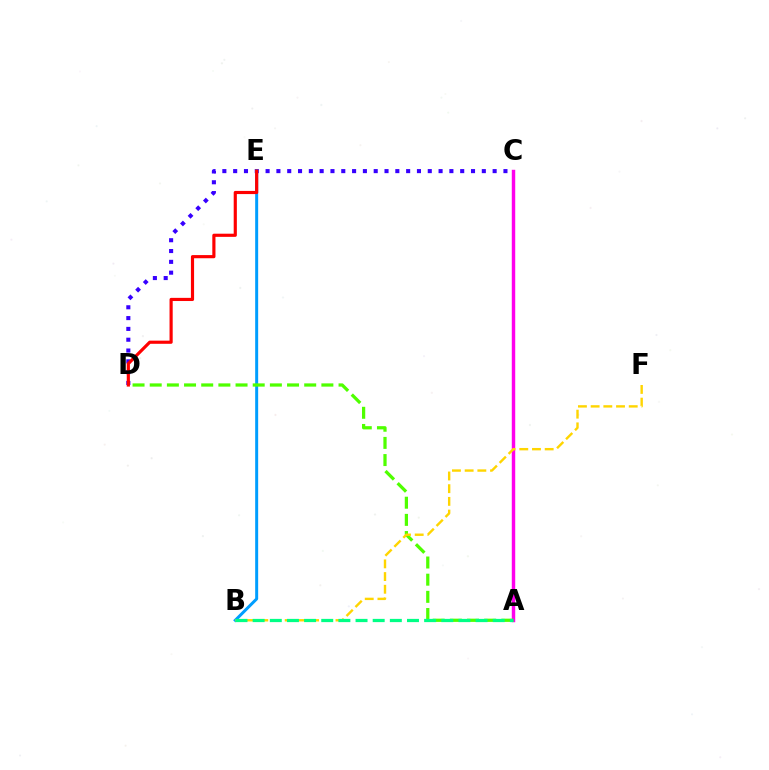{('C', 'D'): [{'color': '#3700ff', 'line_style': 'dotted', 'thickness': 2.94}], ('B', 'E'): [{'color': '#009eff', 'line_style': 'solid', 'thickness': 2.15}], ('D', 'E'): [{'color': '#ff0000', 'line_style': 'solid', 'thickness': 2.27}], ('A', 'C'): [{'color': '#ff00ed', 'line_style': 'solid', 'thickness': 2.47}], ('A', 'D'): [{'color': '#4fff00', 'line_style': 'dashed', 'thickness': 2.33}], ('B', 'F'): [{'color': '#ffd500', 'line_style': 'dashed', 'thickness': 1.73}], ('A', 'B'): [{'color': '#00ff86', 'line_style': 'dashed', 'thickness': 2.33}]}